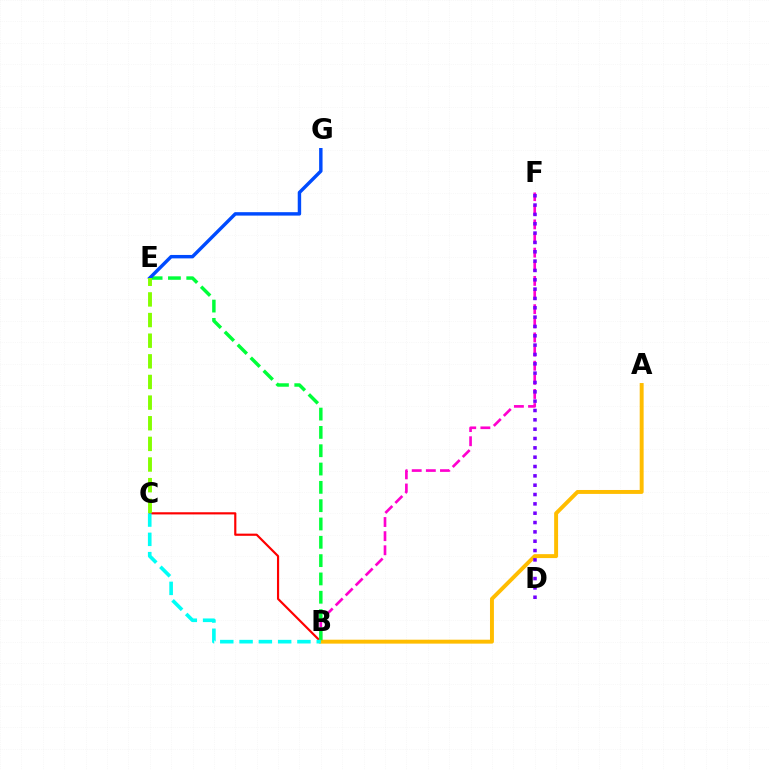{('B', 'C'): [{'color': '#ff0000', 'line_style': 'solid', 'thickness': 1.57}, {'color': '#00fff6', 'line_style': 'dashed', 'thickness': 2.62}], ('B', 'F'): [{'color': '#ff00cf', 'line_style': 'dashed', 'thickness': 1.92}], ('A', 'B'): [{'color': '#ffbd00', 'line_style': 'solid', 'thickness': 2.83}], ('B', 'E'): [{'color': '#00ff39', 'line_style': 'dashed', 'thickness': 2.49}], ('E', 'G'): [{'color': '#004bff', 'line_style': 'solid', 'thickness': 2.47}], ('C', 'E'): [{'color': '#84ff00', 'line_style': 'dashed', 'thickness': 2.8}], ('D', 'F'): [{'color': '#7200ff', 'line_style': 'dotted', 'thickness': 2.54}]}